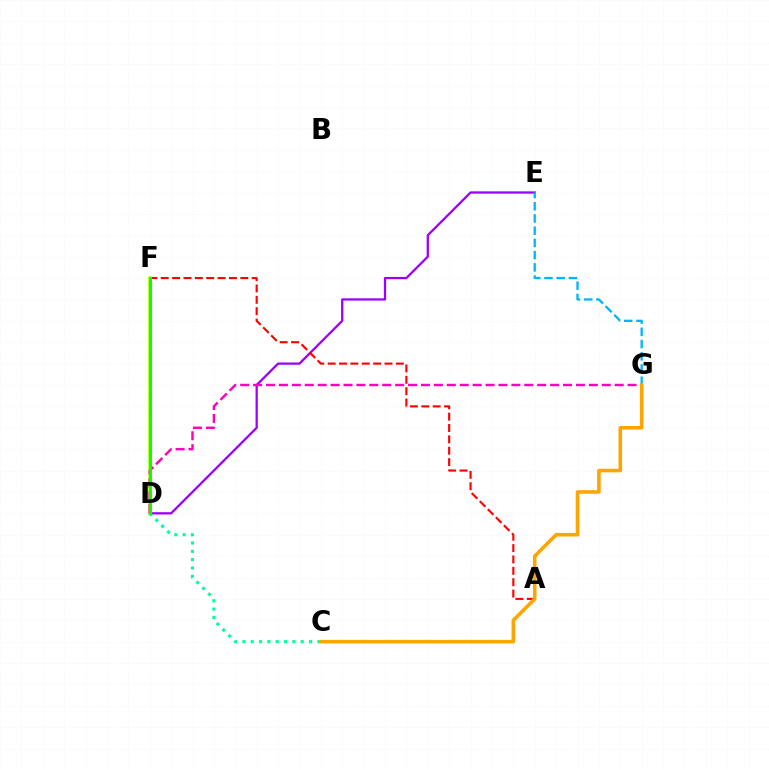{('D', 'F'): [{'color': '#0010ff', 'line_style': 'dashed', 'thickness': 1.92}, {'color': '#b3ff00', 'line_style': 'solid', 'thickness': 2.59}, {'color': '#08ff00', 'line_style': 'solid', 'thickness': 2.07}], ('D', 'E'): [{'color': '#9b00ff', 'line_style': 'solid', 'thickness': 1.64}], ('A', 'F'): [{'color': '#ff0000', 'line_style': 'dashed', 'thickness': 1.54}], ('D', 'G'): [{'color': '#ff00bd', 'line_style': 'dashed', 'thickness': 1.75}], ('E', 'G'): [{'color': '#00b5ff', 'line_style': 'dashed', 'thickness': 1.66}], ('C', 'D'): [{'color': '#00ff9d', 'line_style': 'dotted', 'thickness': 2.26}], ('C', 'G'): [{'color': '#ffa500', 'line_style': 'solid', 'thickness': 2.57}]}